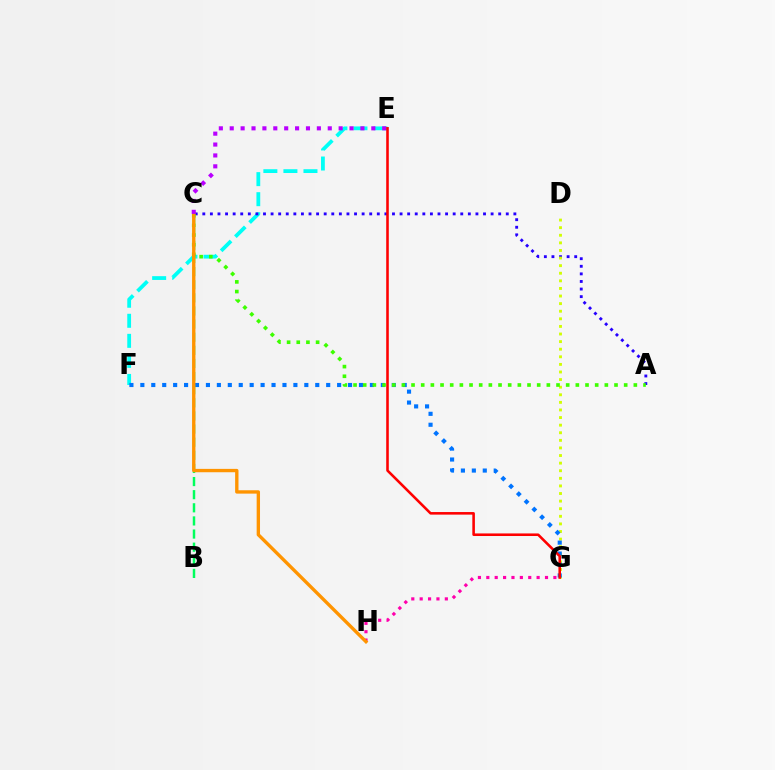{('E', 'F'): [{'color': '#00fff6', 'line_style': 'dashed', 'thickness': 2.72}], ('A', 'C'): [{'color': '#2500ff', 'line_style': 'dotted', 'thickness': 2.06}, {'color': '#3dff00', 'line_style': 'dotted', 'thickness': 2.63}], ('D', 'G'): [{'color': '#d1ff00', 'line_style': 'dotted', 'thickness': 2.06}], ('G', 'H'): [{'color': '#ff00ac', 'line_style': 'dotted', 'thickness': 2.28}], ('F', 'G'): [{'color': '#0074ff', 'line_style': 'dotted', 'thickness': 2.97}], ('B', 'C'): [{'color': '#00ff5c', 'line_style': 'dashed', 'thickness': 1.78}], ('C', 'H'): [{'color': '#ff9400', 'line_style': 'solid', 'thickness': 2.41}], ('C', 'E'): [{'color': '#b900ff', 'line_style': 'dotted', 'thickness': 2.96}], ('E', 'G'): [{'color': '#ff0000', 'line_style': 'solid', 'thickness': 1.85}]}